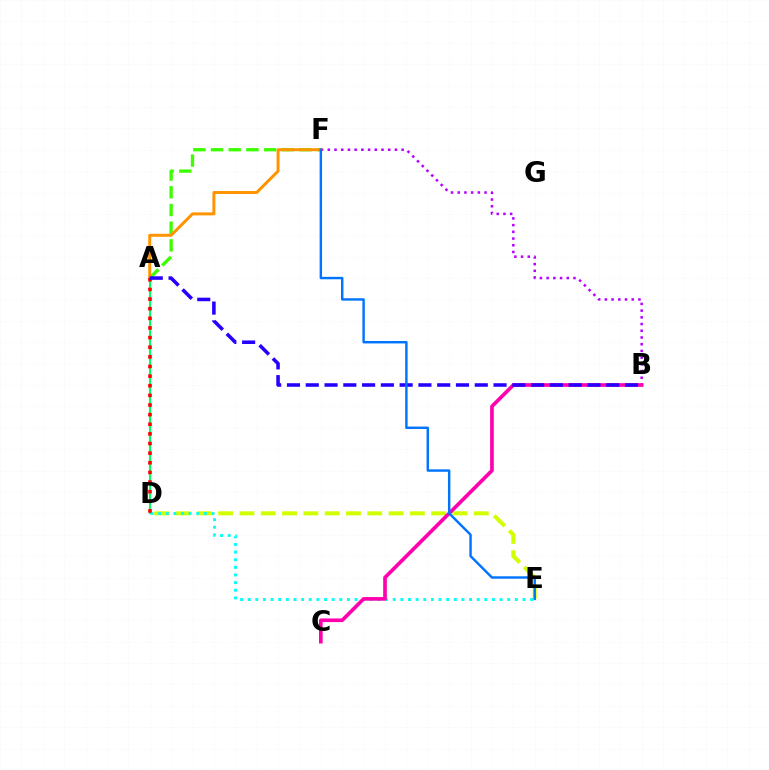{('A', 'D'): [{'color': '#00ff5c', 'line_style': 'solid', 'thickness': 1.52}, {'color': '#ff0000', 'line_style': 'dotted', 'thickness': 2.62}], ('D', 'E'): [{'color': '#d1ff00', 'line_style': 'dashed', 'thickness': 2.89}, {'color': '#00fff6', 'line_style': 'dotted', 'thickness': 2.07}], ('B', 'F'): [{'color': '#b900ff', 'line_style': 'dotted', 'thickness': 1.82}], ('B', 'C'): [{'color': '#ff00ac', 'line_style': 'solid', 'thickness': 2.63}], ('A', 'F'): [{'color': '#3dff00', 'line_style': 'dashed', 'thickness': 2.4}, {'color': '#ff9400', 'line_style': 'solid', 'thickness': 2.15}], ('A', 'B'): [{'color': '#2500ff', 'line_style': 'dashed', 'thickness': 2.55}], ('E', 'F'): [{'color': '#0074ff', 'line_style': 'solid', 'thickness': 1.75}]}